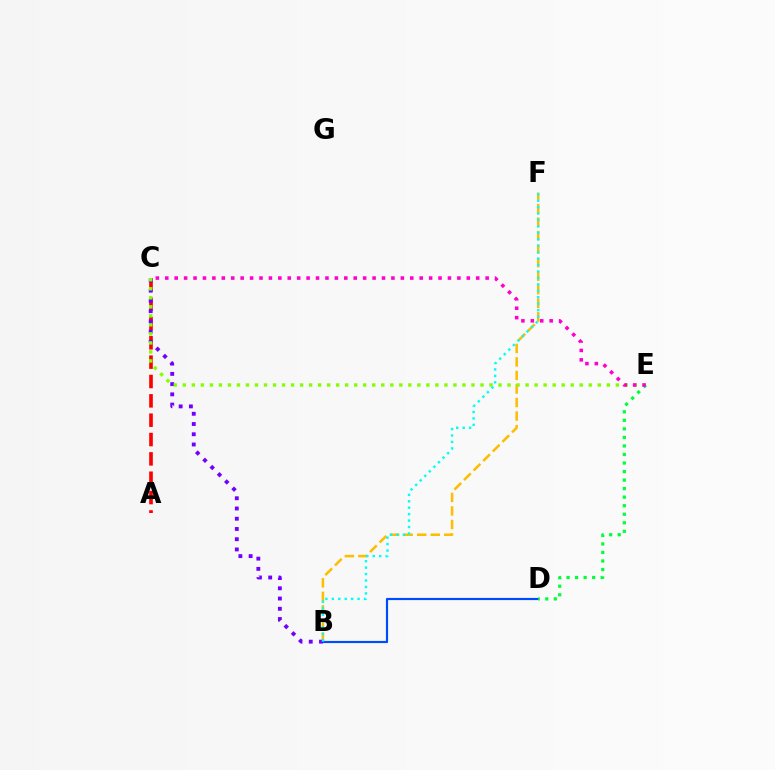{('B', 'F'): [{'color': '#ffbd00', 'line_style': 'dashed', 'thickness': 1.84}, {'color': '#00fff6', 'line_style': 'dotted', 'thickness': 1.75}], ('B', 'D'): [{'color': '#004bff', 'line_style': 'solid', 'thickness': 1.57}], ('A', 'C'): [{'color': '#ff0000', 'line_style': 'dashed', 'thickness': 2.63}], ('B', 'C'): [{'color': '#7200ff', 'line_style': 'dotted', 'thickness': 2.78}], ('C', 'E'): [{'color': '#84ff00', 'line_style': 'dotted', 'thickness': 2.45}, {'color': '#ff00cf', 'line_style': 'dotted', 'thickness': 2.56}], ('D', 'E'): [{'color': '#00ff39', 'line_style': 'dotted', 'thickness': 2.32}]}